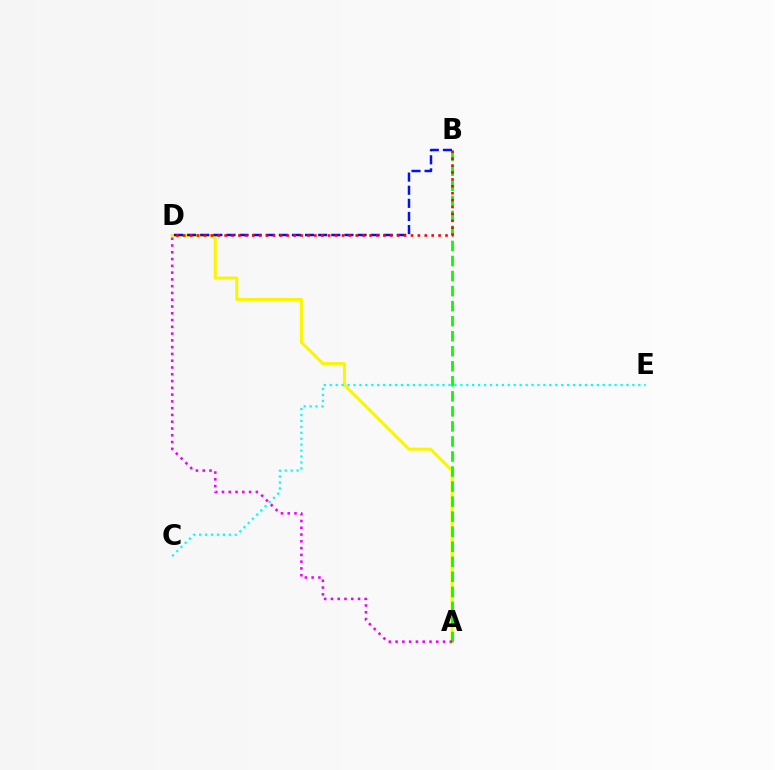{('A', 'D'): [{'color': '#fcf500', 'line_style': 'solid', 'thickness': 2.18}, {'color': '#ee00ff', 'line_style': 'dotted', 'thickness': 1.84}], ('C', 'E'): [{'color': '#00fff6', 'line_style': 'dotted', 'thickness': 1.61}], ('A', 'B'): [{'color': '#08ff00', 'line_style': 'dashed', 'thickness': 2.04}], ('B', 'D'): [{'color': '#0010ff', 'line_style': 'dashed', 'thickness': 1.78}, {'color': '#ff0000', 'line_style': 'dotted', 'thickness': 1.87}]}